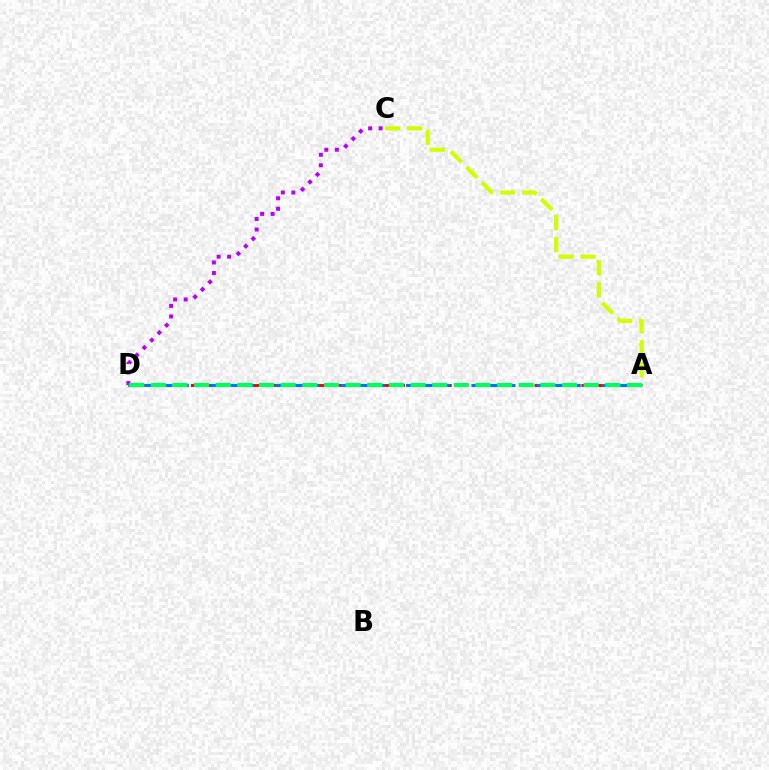{('A', 'C'): [{'color': '#d1ff00', 'line_style': 'dashed', 'thickness': 2.99}], ('C', 'D'): [{'color': '#b900ff', 'line_style': 'dotted', 'thickness': 2.86}], ('A', 'D'): [{'color': '#ff0000', 'line_style': 'dashed', 'thickness': 2.12}, {'color': '#0074ff', 'line_style': 'dashed', 'thickness': 2.22}, {'color': '#00ff5c', 'line_style': 'dashed', 'thickness': 2.94}]}